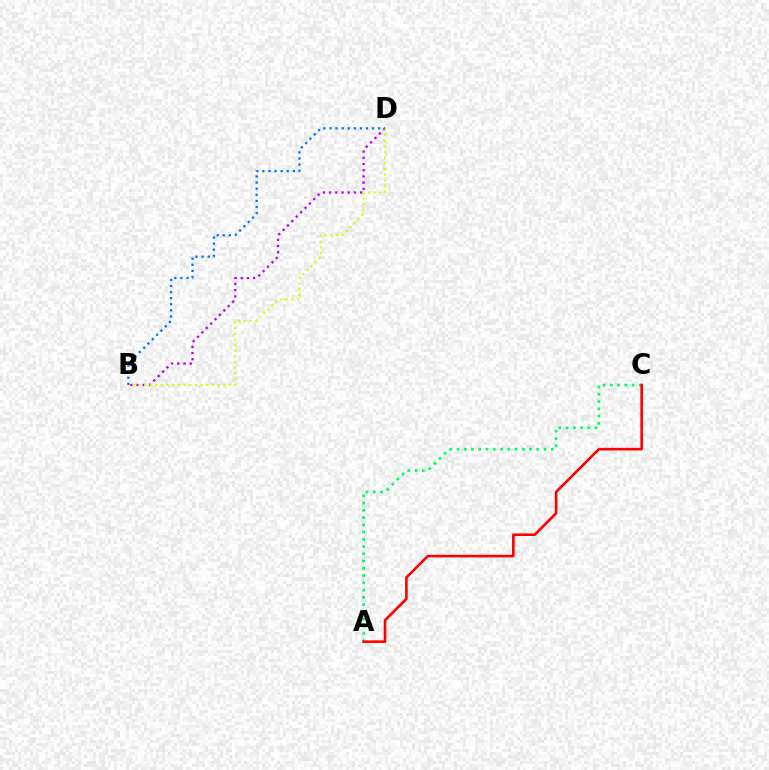{('A', 'C'): [{'color': '#00ff5c', 'line_style': 'dotted', 'thickness': 1.97}, {'color': '#ff0000', 'line_style': 'solid', 'thickness': 1.88}], ('B', 'D'): [{'color': '#b900ff', 'line_style': 'dotted', 'thickness': 1.68}, {'color': '#d1ff00', 'line_style': 'dotted', 'thickness': 1.54}, {'color': '#0074ff', 'line_style': 'dotted', 'thickness': 1.65}]}